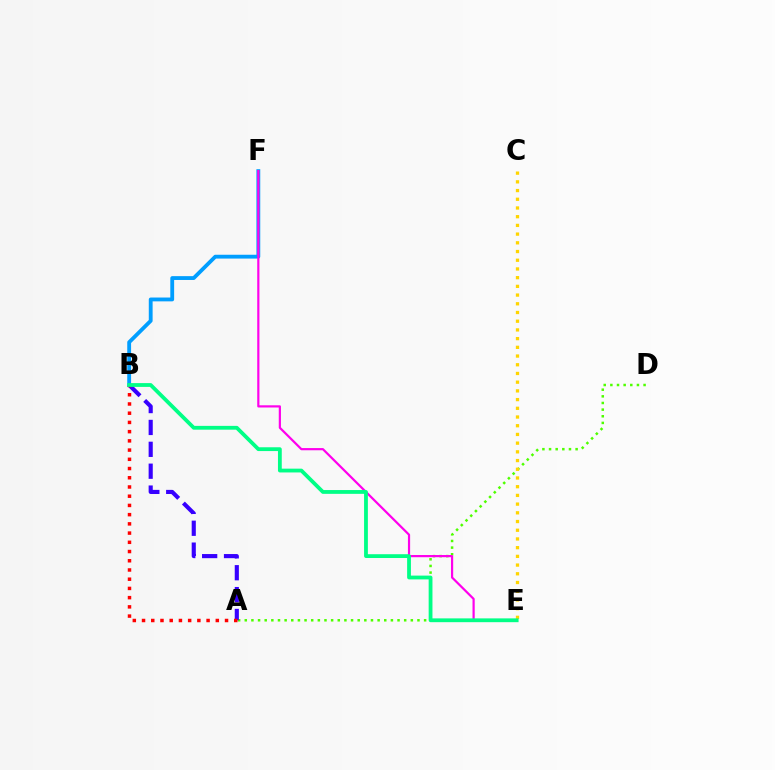{('A', 'D'): [{'color': '#4fff00', 'line_style': 'dotted', 'thickness': 1.8}], ('B', 'F'): [{'color': '#009eff', 'line_style': 'solid', 'thickness': 2.76}], ('E', 'F'): [{'color': '#ff00ed', 'line_style': 'solid', 'thickness': 1.58}], ('A', 'B'): [{'color': '#3700ff', 'line_style': 'dashed', 'thickness': 2.97}, {'color': '#ff0000', 'line_style': 'dotted', 'thickness': 2.51}], ('C', 'E'): [{'color': '#ffd500', 'line_style': 'dotted', 'thickness': 2.37}], ('B', 'E'): [{'color': '#00ff86', 'line_style': 'solid', 'thickness': 2.73}]}